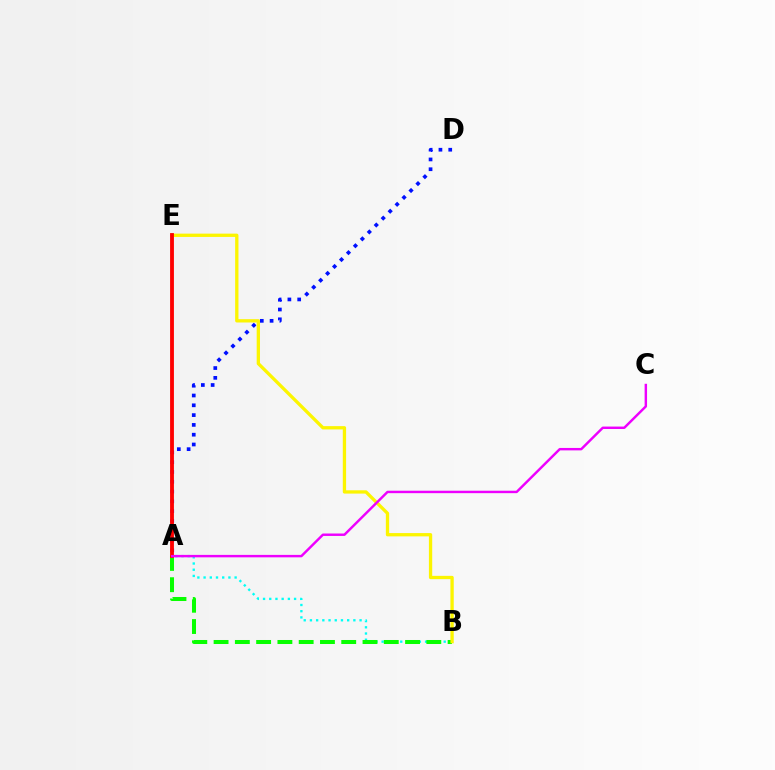{('A', 'D'): [{'color': '#0010ff', 'line_style': 'dotted', 'thickness': 2.66}], ('A', 'B'): [{'color': '#00fff6', 'line_style': 'dotted', 'thickness': 1.69}, {'color': '#08ff00', 'line_style': 'dashed', 'thickness': 2.89}], ('B', 'E'): [{'color': '#fcf500', 'line_style': 'solid', 'thickness': 2.38}], ('A', 'E'): [{'color': '#ff0000', 'line_style': 'solid', 'thickness': 2.76}], ('A', 'C'): [{'color': '#ee00ff', 'line_style': 'solid', 'thickness': 1.76}]}